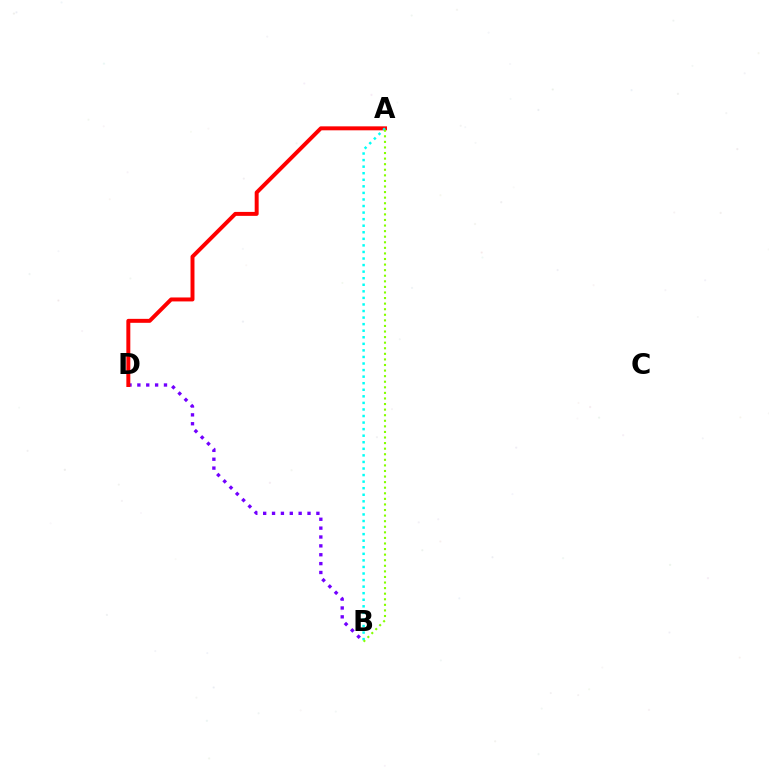{('B', 'D'): [{'color': '#7200ff', 'line_style': 'dotted', 'thickness': 2.41}], ('A', 'D'): [{'color': '#ff0000', 'line_style': 'solid', 'thickness': 2.85}], ('A', 'B'): [{'color': '#00fff6', 'line_style': 'dotted', 'thickness': 1.78}, {'color': '#84ff00', 'line_style': 'dotted', 'thickness': 1.52}]}